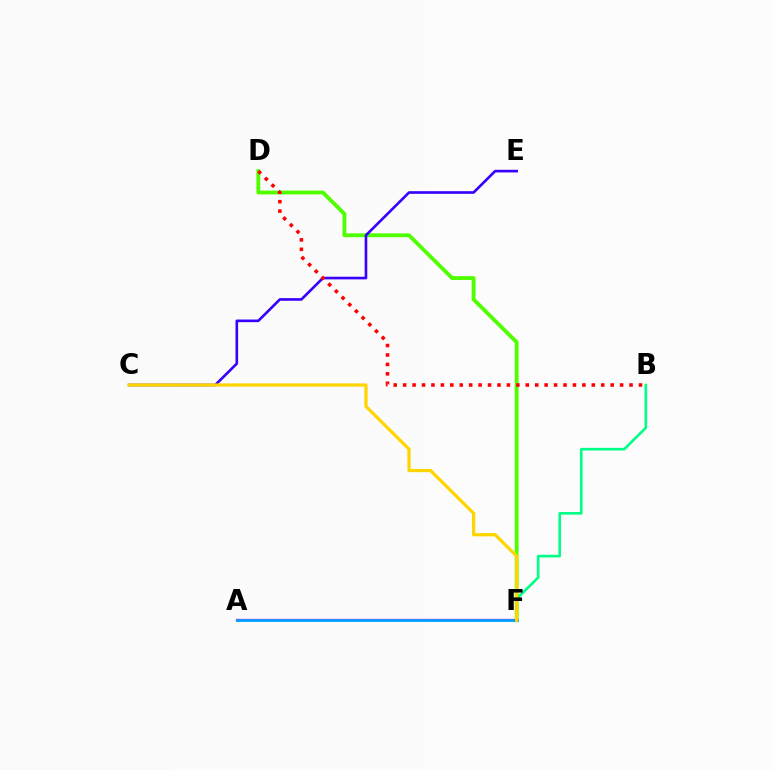{('D', 'F'): [{'color': '#4fff00', 'line_style': 'solid', 'thickness': 2.76}], ('A', 'F'): [{'color': '#ff00ed', 'line_style': 'solid', 'thickness': 1.67}, {'color': '#009eff', 'line_style': 'solid', 'thickness': 2.02}], ('B', 'F'): [{'color': '#00ff86', 'line_style': 'solid', 'thickness': 1.89}], ('C', 'E'): [{'color': '#3700ff', 'line_style': 'solid', 'thickness': 1.89}], ('B', 'D'): [{'color': '#ff0000', 'line_style': 'dotted', 'thickness': 2.56}], ('C', 'F'): [{'color': '#ffd500', 'line_style': 'solid', 'thickness': 2.32}]}